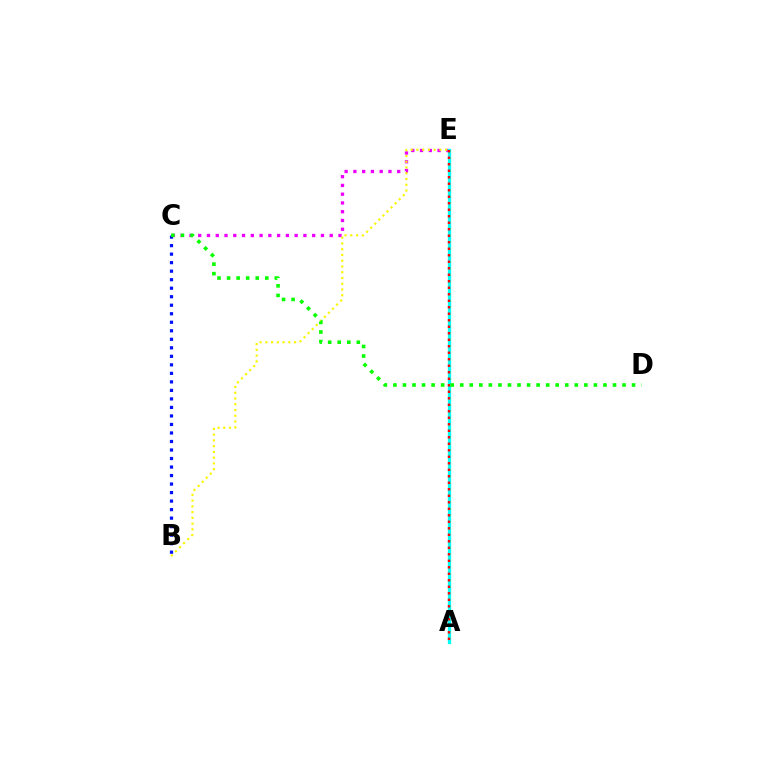{('C', 'E'): [{'color': '#ee00ff', 'line_style': 'dotted', 'thickness': 2.38}], ('A', 'E'): [{'color': '#00fff6', 'line_style': 'solid', 'thickness': 2.36}, {'color': '#ff0000', 'line_style': 'dotted', 'thickness': 1.77}], ('B', 'C'): [{'color': '#0010ff', 'line_style': 'dotted', 'thickness': 2.31}], ('B', 'E'): [{'color': '#fcf500', 'line_style': 'dotted', 'thickness': 1.56}], ('C', 'D'): [{'color': '#08ff00', 'line_style': 'dotted', 'thickness': 2.59}]}